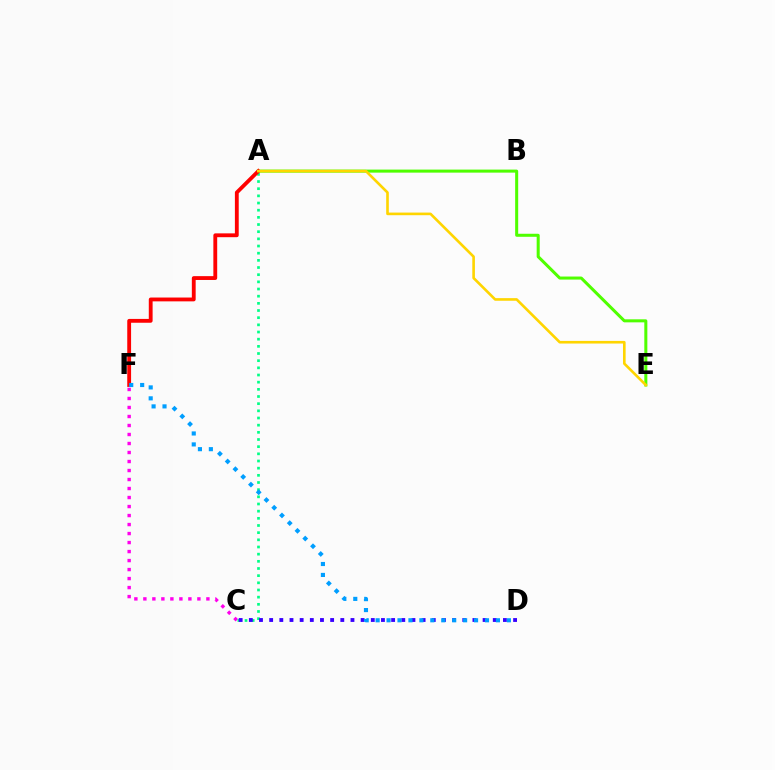{('C', 'F'): [{'color': '#ff00ed', 'line_style': 'dotted', 'thickness': 2.45}], ('A', 'E'): [{'color': '#4fff00', 'line_style': 'solid', 'thickness': 2.18}, {'color': '#ffd500', 'line_style': 'solid', 'thickness': 1.89}], ('A', 'C'): [{'color': '#00ff86', 'line_style': 'dotted', 'thickness': 1.95}], ('C', 'D'): [{'color': '#3700ff', 'line_style': 'dotted', 'thickness': 2.76}], ('A', 'F'): [{'color': '#ff0000', 'line_style': 'solid', 'thickness': 2.76}], ('D', 'F'): [{'color': '#009eff', 'line_style': 'dotted', 'thickness': 2.97}]}